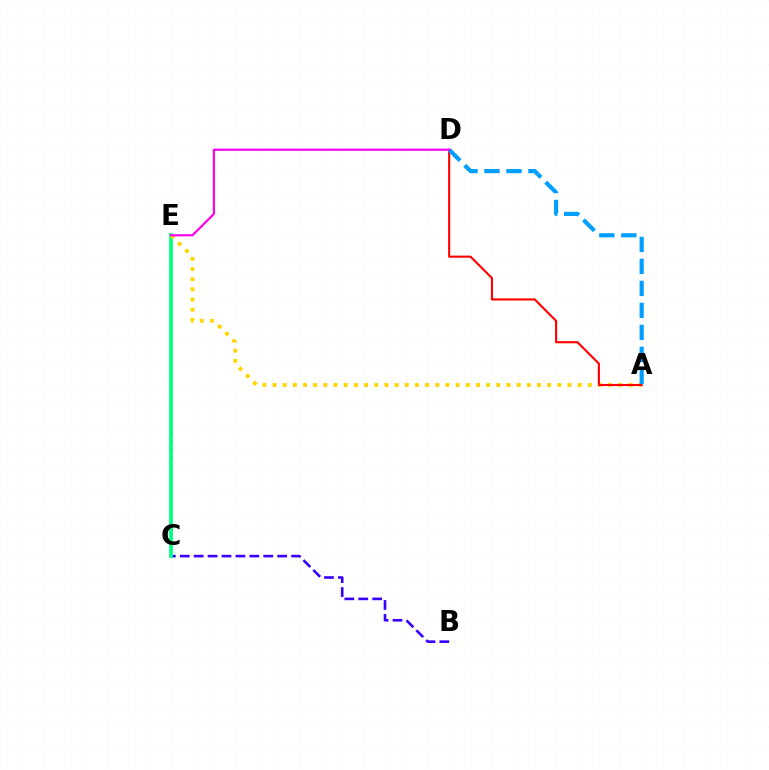{('C', 'E'): [{'color': '#4fff00', 'line_style': 'dotted', 'thickness': 2.2}, {'color': '#00ff86', 'line_style': 'solid', 'thickness': 2.68}], ('B', 'C'): [{'color': '#3700ff', 'line_style': 'dashed', 'thickness': 1.89}], ('A', 'E'): [{'color': '#ffd500', 'line_style': 'dotted', 'thickness': 2.76}], ('A', 'D'): [{'color': '#ff0000', 'line_style': 'solid', 'thickness': 1.52}, {'color': '#009eff', 'line_style': 'dashed', 'thickness': 2.99}], ('D', 'E'): [{'color': '#ff00ed', 'line_style': 'solid', 'thickness': 1.58}]}